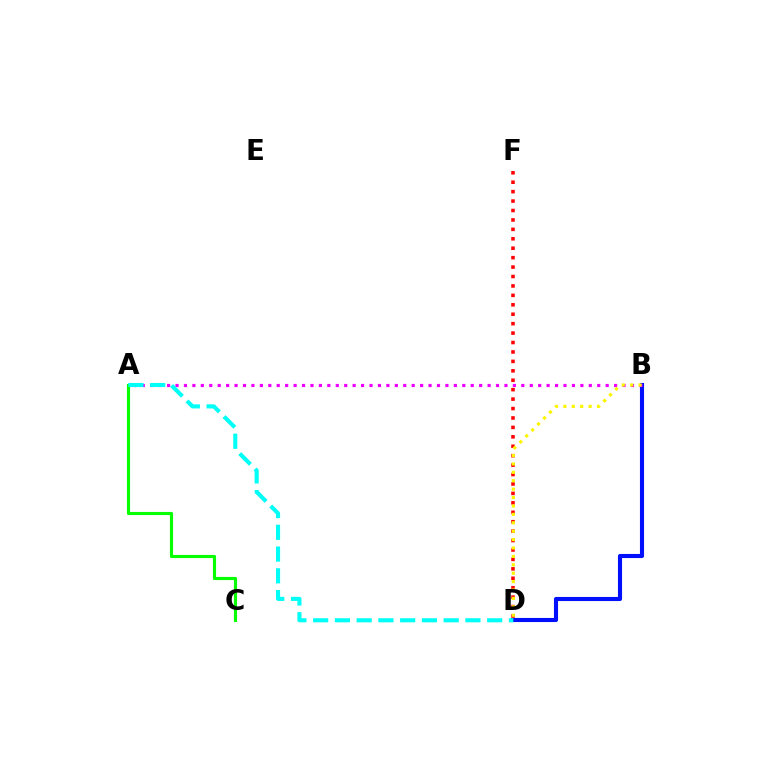{('B', 'D'): [{'color': '#0010ff', 'line_style': 'solid', 'thickness': 2.95}, {'color': '#fcf500', 'line_style': 'dotted', 'thickness': 2.28}], ('D', 'F'): [{'color': '#ff0000', 'line_style': 'dotted', 'thickness': 2.56}], ('A', 'C'): [{'color': '#08ff00', 'line_style': 'solid', 'thickness': 2.25}], ('A', 'B'): [{'color': '#ee00ff', 'line_style': 'dotted', 'thickness': 2.29}], ('A', 'D'): [{'color': '#00fff6', 'line_style': 'dashed', 'thickness': 2.96}]}